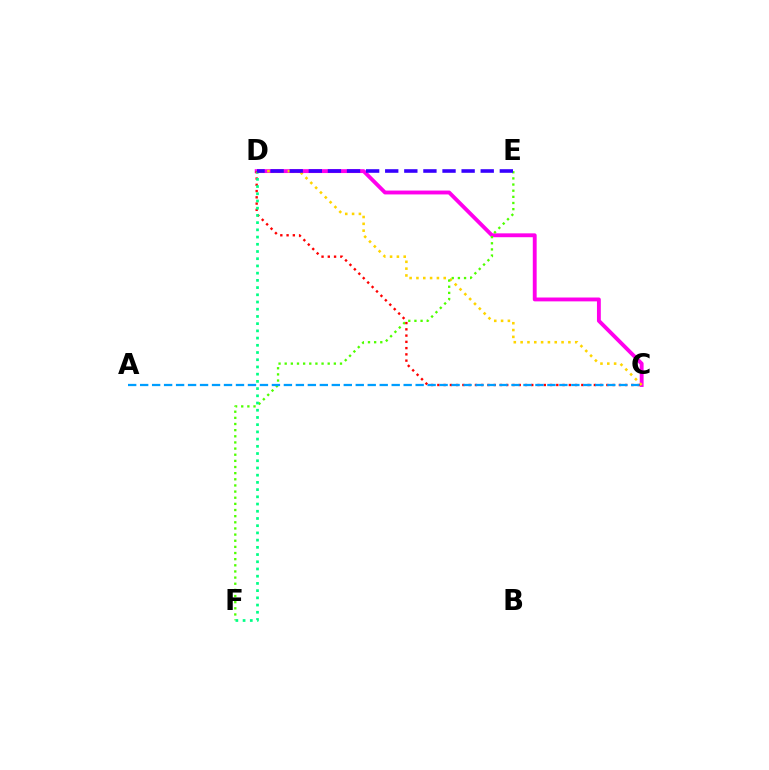{('C', 'D'): [{'color': '#ff00ed', 'line_style': 'solid', 'thickness': 2.78}, {'color': '#ffd500', 'line_style': 'dotted', 'thickness': 1.85}, {'color': '#ff0000', 'line_style': 'dotted', 'thickness': 1.7}], ('E', 'F'): [{'color': '#4fff00', 'line_style': 'dotted', 'thickness': 1.67}], ('D', 'F'): [{'color': '#00ff86', 'line_style': 'dotted', 'thickness': 1.96}], ('A', 'C'): [{'color': '#009eff', 'line_style': 'dashed', 'thickness': 1.63}], ('D', 'E'): [{'color': '#3700ff', 'line_style': 'dashed', 'thickness': 2.59}]}